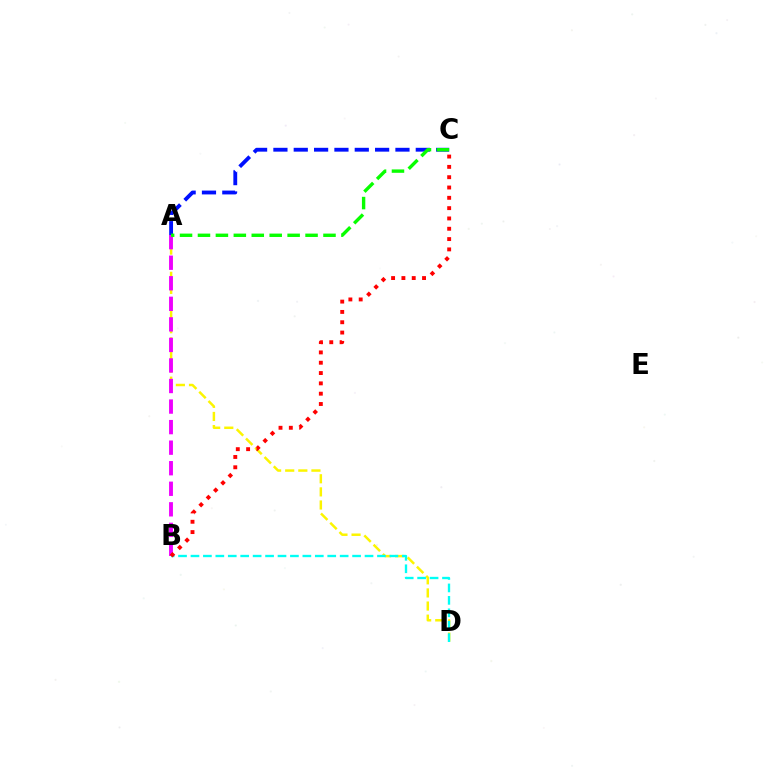{('A', 'C'): [{'color': '#0010ff', 'line_style': 'dashed', 'thickness': 2.76}, {'color': '#08ff00', 'line_style': 'dashed', 'thickness': 2.44}], ('A', 'D'): [{'color': '#fcf500', 'line_style': 'dashed', 'thickness': 1.78}], ('A', 'B'): [{'color': '#ee00ff', 'line_style': 'dashed', 'thickness': 2.79}], ('B', 'D'): [{'color': '#00fff6', 'line_style': 'dashed', 'thickness': 1.69}], ('B', 'C'): [{'color': '#ff0000', 'line_style': 'dotted', 'thickness': 2.8}]}